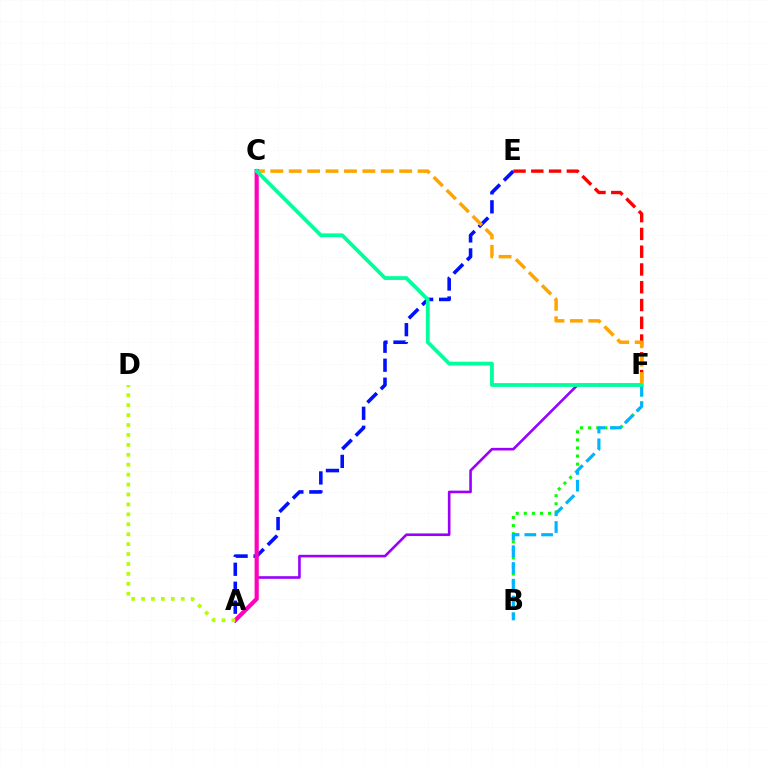{('A', 'F'): [{'color': '#9b00ff', 'line_style': 'solid', 'thickness': 1.88}], ('A', 'E'): [{'color': '#0010ff', 'line_style': 'dashed', 'thickness': 2.58}], ('E', 'F'): [{'color': '#ff0000', 'line_style': 'dashed', 'thickness': 2.41}], ('C', 'F'): [{'color': '#ffa500', 'line_style': 'dashed', 'thickness': 2.5}, {'color': '#00ff9d', 'line_style': 'solid', 'thickness': 2.72}], ('A', 'C'): [{'color': '#ff00bd', 'line_style': 'solid', 'thickness': 3.0}], ('B', 'F'): [{'color': '#08ff00', 'line_style': 'dotted', 'thickness': 2.19}, {'color': '#00b5ff', 'line_style': 'dashed', 'thickness': 2.27}], ('A', 'D'): [{'color': '#b3ff00', 'line_style': 'dotted', 'thickness': 2.7}]}